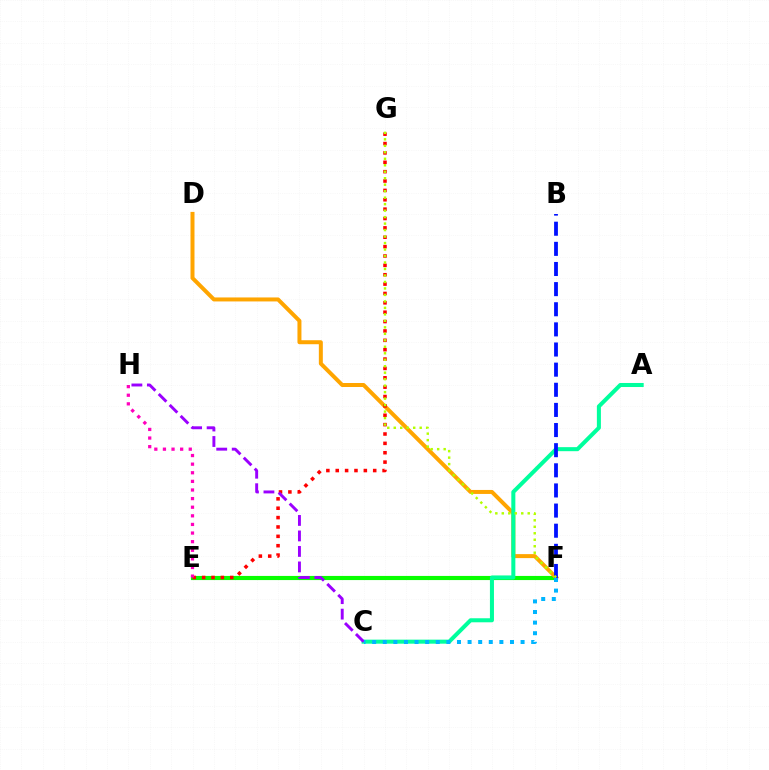{('E', 'F'): [{'color': '#08ff00', 'line_style': 'solid', 'thickness': 2.97}], ('D', 'F'): [{'color': '#ffa500', 'line_style': 'solid', 'thickness': 2.87}], ('A', 'C'): [{'color': '#00ff9d', 'line_style': 'solid', 'thickness': 2.91}], ('E', 'G'): [{'color': '#ff0000', 'line_style': 'dotted', 'thickness': 2.55}], ('B', 'F'): [{'color': '#0010ff', 'line_style': 'dashed', 'thickness': 2.73}], ('C', 'H'): [{'color': '#9b00ff', 'line_style': 'dashed', 'thickness': 2.1}], ('E', 'H'): [{'color': '#ff00bd', 'line_style': 'dotted', 'thickness': 2.34}], ('F', 'G'): [{'color': '#b3ff00', 'line_style': 'dotted', 'thickness': 1.76}], ('C', 'F'): [{'color': '#00b5ff', 'line_style': 'dotted', 'thickness': 2.88}]}